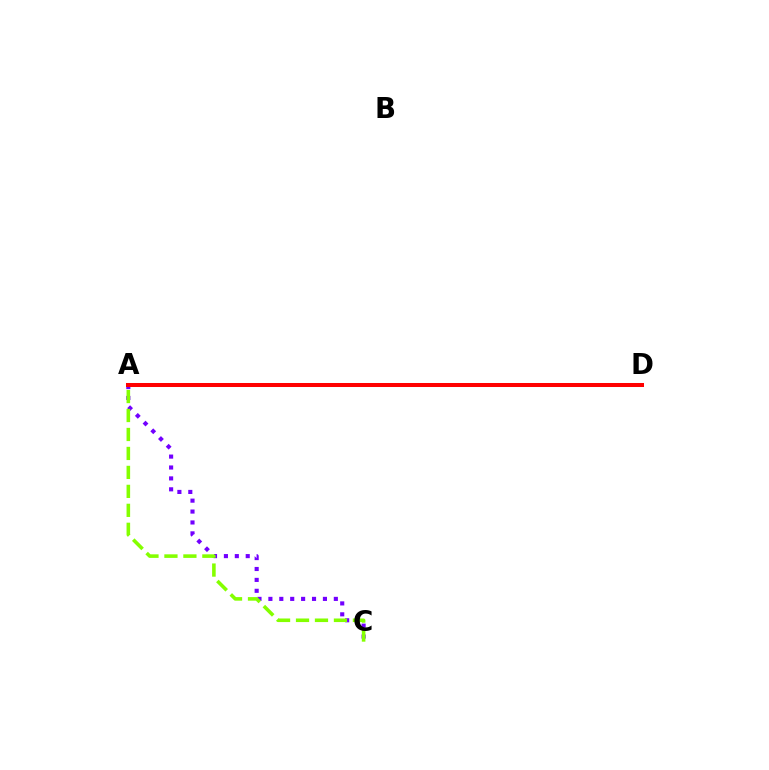{('A', 'D'): [{'color': '#00fff6', 'line_style': 'solid', 'thickness': 1.84}, {'color': '#ff0000', 'line_style': 'solid', 'thickness': 2.89}], ('A', 'C'): [{'color': '#7200ff', 'line_style': 'dotted', 'thickness': 2.96}, {'color': '#84ff00', 'line_style': 'dashed', 'thickness': 2.58}]}